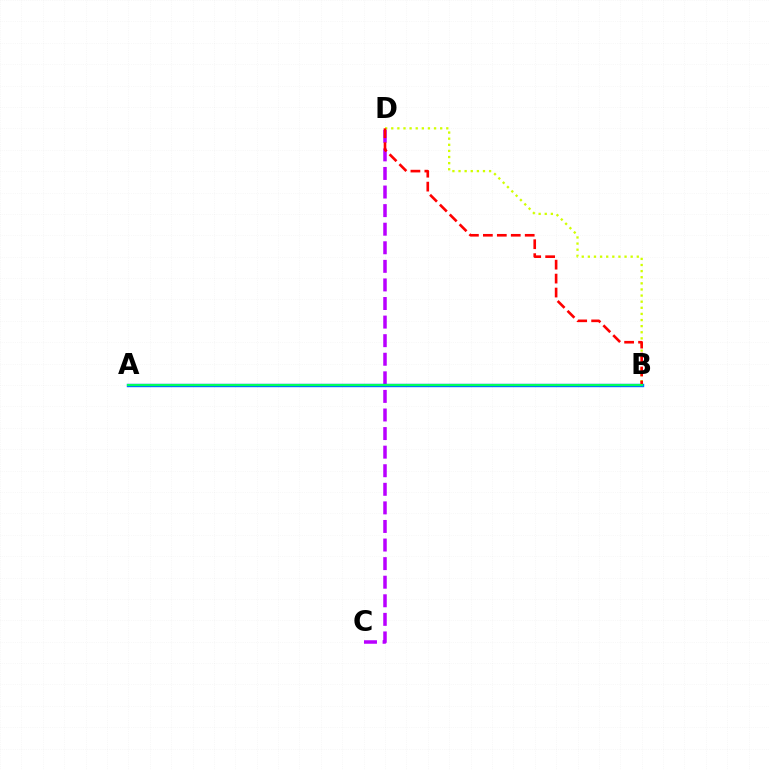{('C', 'D'): [{'color': '#b900ff', 'line_style': 'dashed', 'thickness': 2.52}], ('B', 'D'): [{'color': '#d1ff00', 'line_style': 'dotted', 'thickness': 1.66}, {'color': '#ff0000', 'line_style': 'dashed', 'thickness': 1.89}], ('A', 'B'): [{'color': '#0074ff', 'line_style': 'solid', 'thickness': 2.47}, {'color': '#00ff5c', 'line_style': 'solid', 'thickness': 1.51}]}